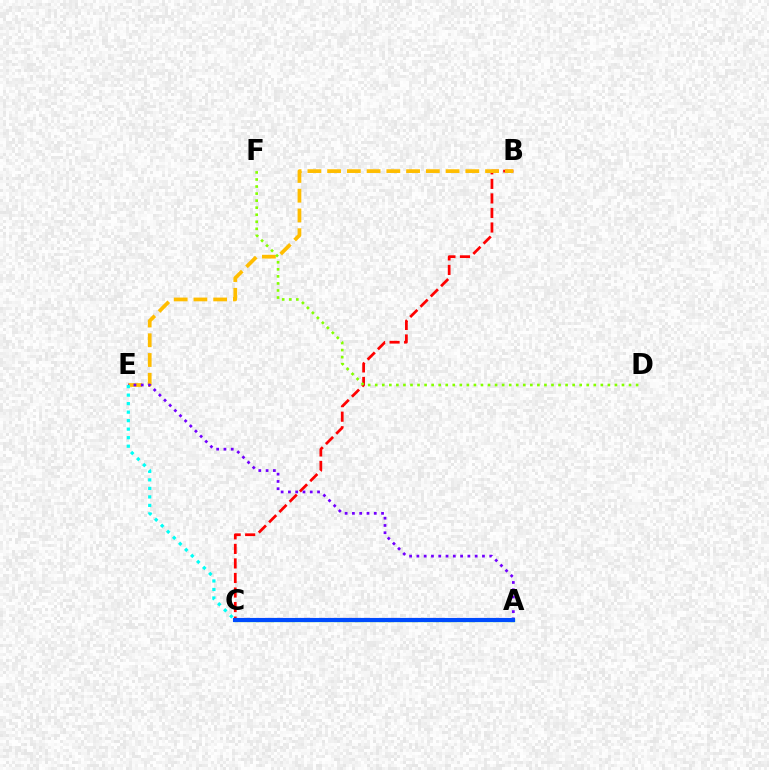{('B', 'C'): [{'color': '#ff0000', 'line_style': 'dashed', 'thickness': 1.98}], ('B', 'E'): [{'color': '#ffbd00', 'line_style': 'dashed', 'thickness': 2.68}], ('A', 'C'): [{'color': '#00ff39', 'line_style': 'solid', 'thickness': 2.33}, {'color': '#ff00cf', 'line_style': 'dashed', 'thickness': 2.93}, {'color': '#004bff', 'line_style': 'solid', 'thickness': 2.97}], ('A', 'E'): [{'color': '#7200ff', 'line_style': 'dotted', 'thickness': 1.98}], ('D', 'F'): [{'color': '#84ff00', 'line_style': 'dotted', 'thickness': 1.92}], ('C', 'E'): [{'color': '#00fff6', 'line_style': 'dotted', 'thickness': 2.31}]}